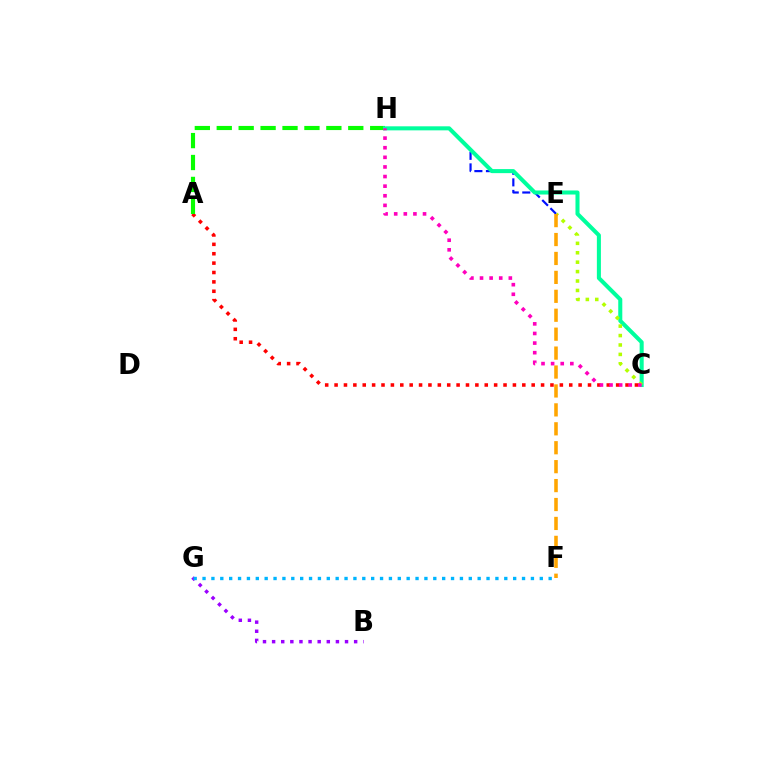{('A', 'C'): [{'color': '#ff0000', 'line_style': 'dotted', 'thickness': 2.55}], ('B', 'G'): [{'color': '#9b00ff', 'line_style': 'dotted', 'thickness': 2.48}], ('E', 'H'): [{'color': '#0010ff', 'line_style': 'dashed', 'thickness': 1.57}], ('A', 'H'): [{'color': '#08ff00', 'line_style': 'dashed', 'thickness': 2.98}], ('C', 'H'): [{'color': '#00ff9d', 'line_style': 'solid', 'thickness': 2.91}, {'color': '#ff00bd', 'line_style': 'dotted', 'thickness': 2.61}], ('F', 'G'): [{'color': '#00b5ff', 'line_style': 'dotted', 'thickness': 2.41}], ('C', 'E'): [{'color': '#b3ff00', 'line_style': 'dotted', 'thickness': 2.56}], ('E', 'F'): [{'color': '#ffa500', 'line_style': 'dashed', 'thickness': 2.57}]}